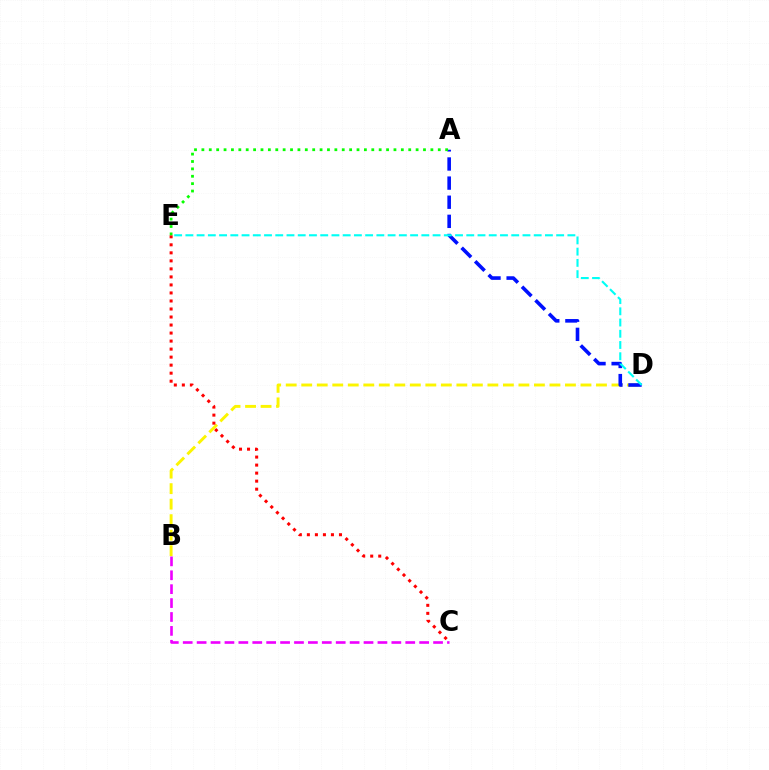{('B', 'C'): [{'color': '#ee00ff', 'line_style': 'dashed', 'thickness': 1.89}], ('B', 'D'): [{'color': '#fcf500', 'line_style': 'dashed', 'thickness': 2.11}], ('C', 'E'): [{'color': '#ff0000', 'line_style': 'dotted', 'thickness': 2.18}], ('A', 'D'): [{'color': '#0010ff', 'line_style': 'dashed', 'thickness': 2.6}], ('D', 'E'): [{'color': '#00fff6', 'line_style': 'dashed', 'thickness': 1.53}], ('A', 'E'): [{'color': '#08ff00', 'line_style': 'dotted', 'thickness': 2.01}]}